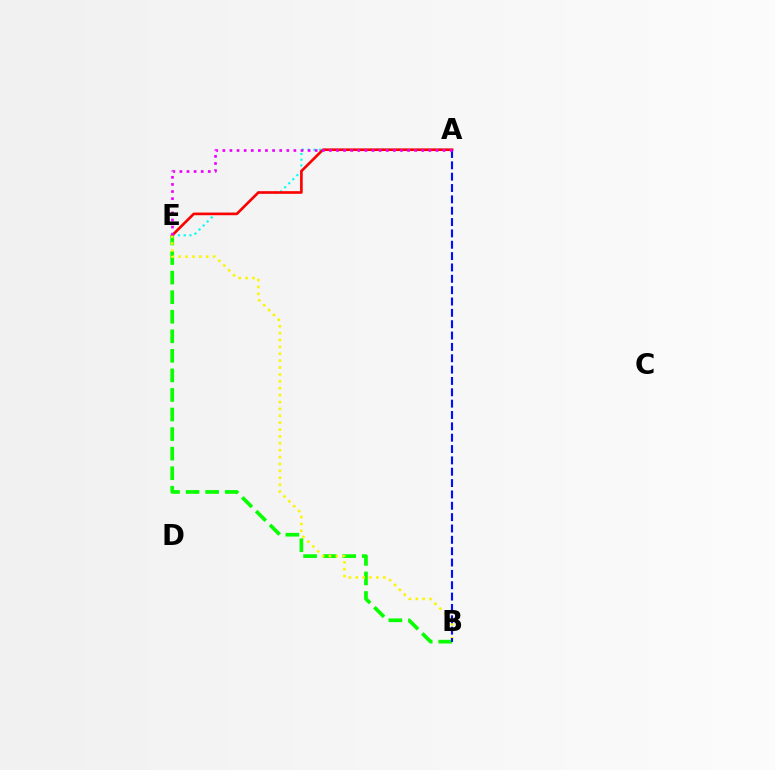{('B', 'E'): [{'color': '#08ff00', 'line_style': 'dashed', 'thickness': 2.66}, {'color': '#fcf500', 'line_style': 'dotted', 'thickness': 1.87}], ('A', 'E'): [{'color': '#00fff6', 'line_style': 'dotted', 'thickness': 1.55}, {'color': '#ff0000', 'line_style': 'solid', 'thickness': 1.91}, {'color': '#ee00ff', 'line_style': 'dotted', 'thickness': 1.93}], ('A', 'B'): [{'color': '#0010ff', 'line_style': 'dashed', 'thickness': 1.54}]}